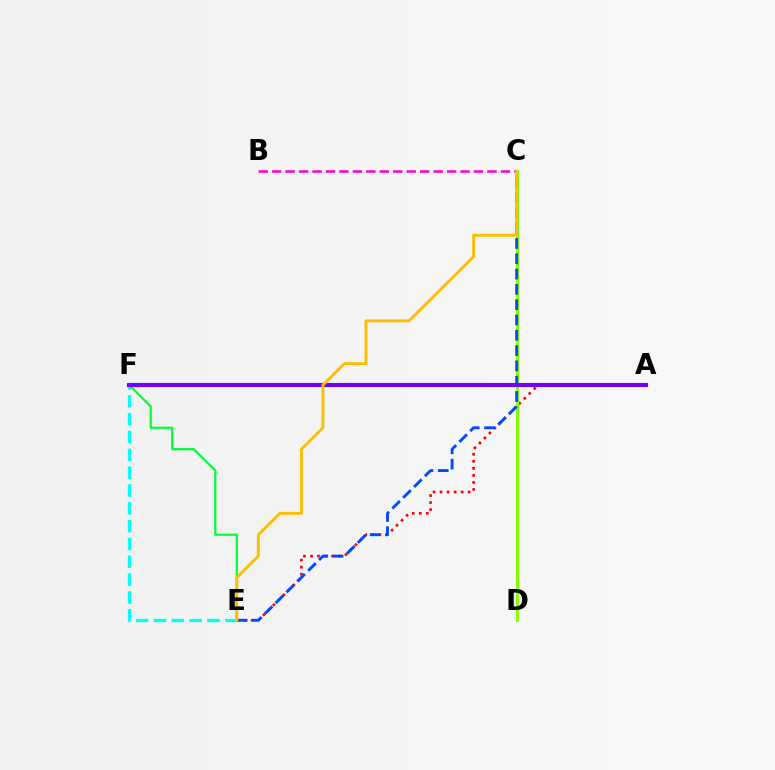{('B', 'C'): [{'color': '#ff00cf', 'line_style': 'dashed', 'thickness': 1.83}], ('E', 'F'): [{'color': '#00fff6', 'line_style': 'dashed', 'thickness': 2.42}, {'color': '#00ff39', 'line_style': 'solid', 'thickness': 1.61}], ('A', 'E'): [{'color': '#ff0000', 'line_style': 'dotted', 'thickness': 1.91}], ('C', 'D'): [{'color': '#84ff00', 'line_style': 'solid', 'thickness': 2.18}], ('C', 'E'): [{'color': '#004bff', 'line_style': 'dashed', 'thickness': 2.08}, {'color': '#ffbd00', 'line_style': 'solid', 'thickness': 2.09}], ('A', 'F'): [{'color': '#7200ff', 'line_style': 'solid', 'thickness': 2.97}]}